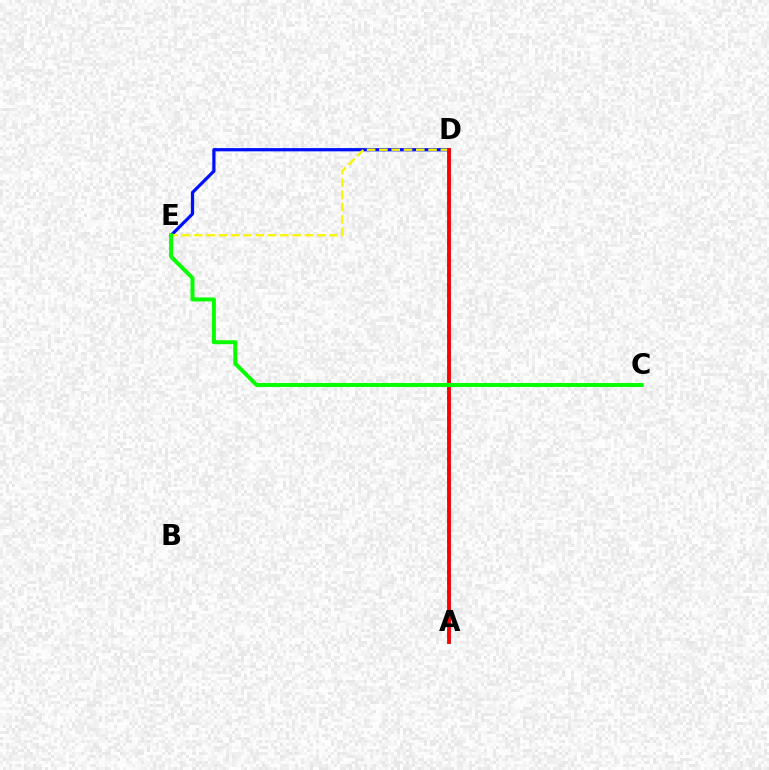{('D', 'E'): [{'color': '#0010ff', 'line_style': 'solid', 'thickness': 2.33}, {'color': '#fcf500', 'line_style': 'dashed', 'thickness': 1.67}], ('A', 'D'): [{'color': '#ee00ff', 'line_style': 'dotted', 'thickness': 2.78}, {'color': '#00fff6', 'line_style': 'solid', 'thickness': 2.31}, {'color': '#ff0000', 'line_style': 'solid', 'thickness': 2.75}], ('C', 'E'): [{'color': '#08ff00', 'line_style': 'solid', 'thickness': 2.88}]}